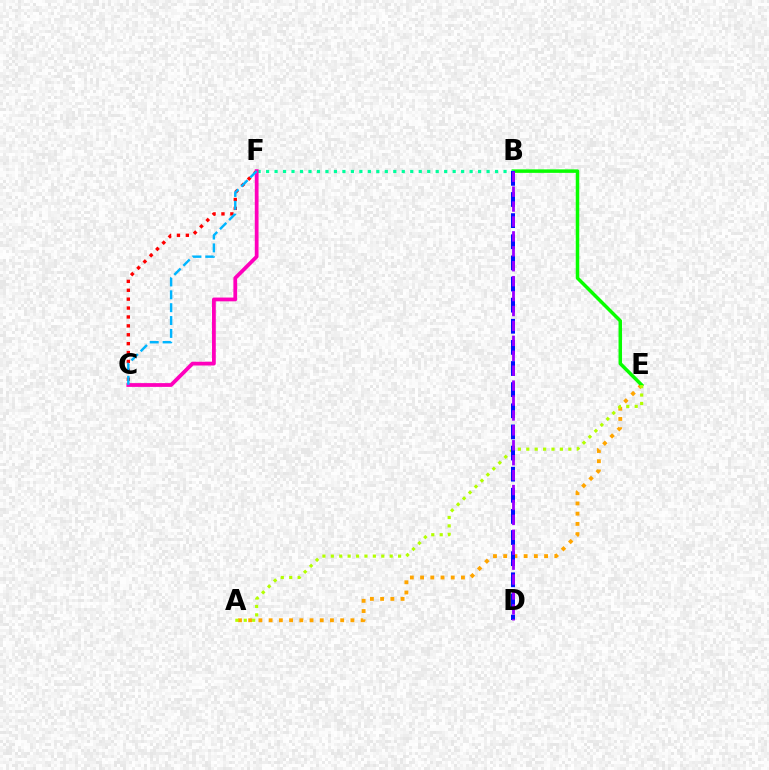{('C', 'F'): [{'color': '#ff0000', 'line_style': 'dotted', 'thickness': 2.42}, {'color': '#ff00bd', 'line_style': 'solid', 'thickness': 2.72}, {'color': '#00b5ff', 'line_style': 'dashed', 'thickness': 1.75}], ('A', 'E'): [{'color': '#ffa500', 'line_style': 'dotted', 'thickness': 2.78}, {'color': '#b3ff00', 'line_style': 'dotted', 'thickness': 2.28}], ('B', 'E'): [{'color': '#08ff00', 'line_style': 'solid', 'thickness': 2.52}], ('B', 'F'): [{'color': '#00ff9d', 'line_style': 'dotted', 'thickness': 2.3}], ('B', 'D'): [{'color': '#0010ff', 'line_style': 'dashed', 'thickness': 2.87}, {'color': '#9b00ff', 'line_style': 'dashed', 'thickness': 2.03}]}